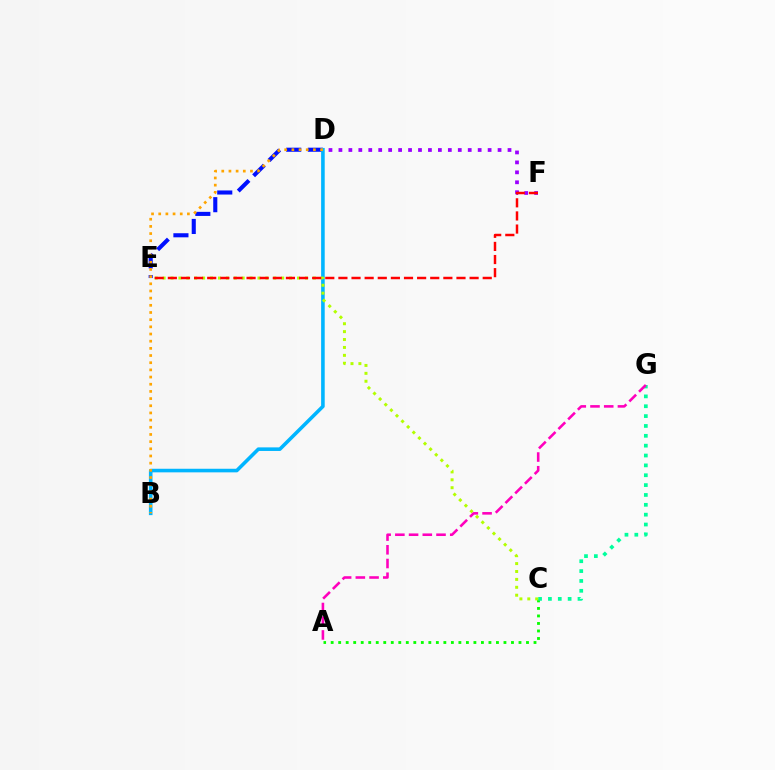{('A', 'C'): [{'color': '#08ff00', 'line_style': 'dotted', 'thickness': 2.04}], ('D', 'F'): [{'color': '#9b00ff', 'line_style': 'dotted', 'thickness': 2.7}], ('C', 'G'): [{'color': '#00ff9d', 'line_style': 'dotted', 'thickness': 2.68}], ('D', 'E'): [{'color': '#0010ff', 'line_style': 'dashed', 'thickness': 2.94}], ('B', 'D'): [{'color': '#00b5ff', 'line_style': 'solid', 'thickness': 2.58}, {'color': '#ffa500', 'line_style': 'dotted', 'thickness': 1.95}], ('C', 'E'): [{'color': '#b3ff00', 'line_style': 'dotted', 'thickness': 2.15}], ('E', 'F'): [{'color': '#ff0000', 'line_style': 'dashed', 'thickness': 1.78}], ('A', 'G'): [{'color': '#ff00bd', 'line_style': 'dashed', 'thickness': 1.86}]}